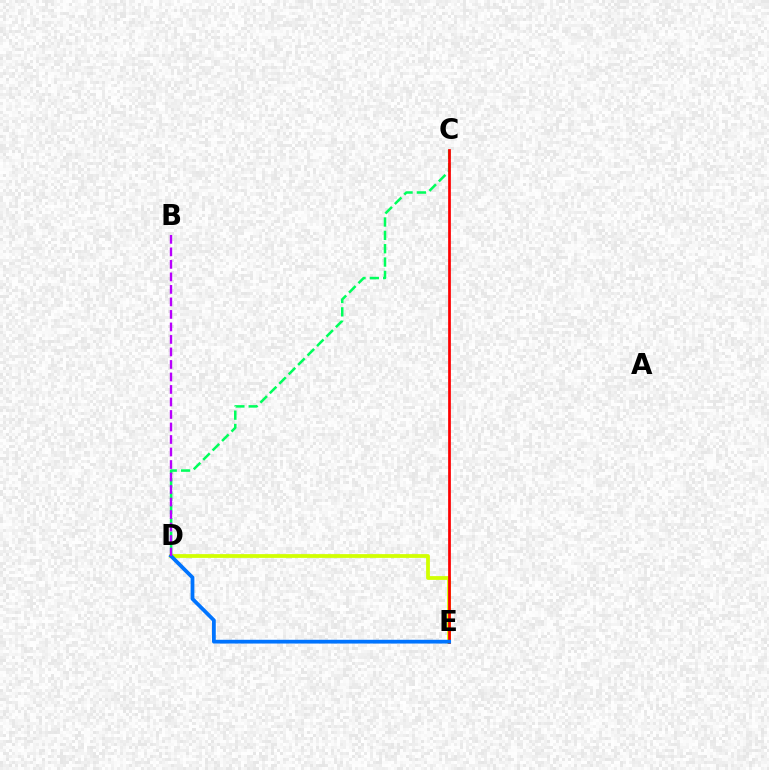{('D', 'E'): [{'color': '#d1ff00', 'line_style': 'solid', 'thickness': 2.71}, {'color': '#0074ff', 'line_style': 'solid', 'thickness': 2.71}], ('C', 'D'): [{'color': '#00ff5c', 'line_style': 'dashed', 'thickness': 1.81}], ('C', 'E'): [{'color': '#ff0000', 'line_style': 'solid', 'thickness': 1.96}], ('B', 'D'): [{'color': '#b900ff', 'line_style': 'dashed', 'thickness': 1.7}]}